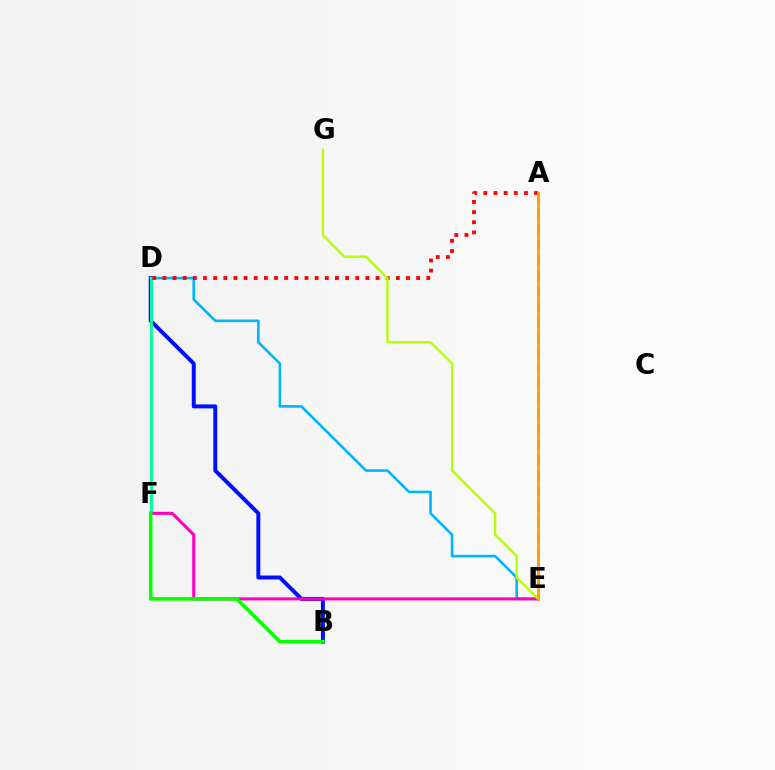{('B', 'D'): [{'color': '#0010ff', 'line_style': 'solid', 'thickness': 2.85}], ('D', 'E'): [{'color': '#00b5ff', 'line_style': 'solid', 'thickness': 1.88}], ('A', 'E'): [{'color': '#9b00ff', 'line_style': 'dashed', 'thickness': 2.09}, {'color': '#ffa500', 'line_style': 'solid', 'thickness': 2.07}], ('D', 'F'): [{'color': '#00ff9d', 'line_style': 'solid', 'thickness': 2.06}], ('E', 'F'): [{'color': '#ff00bd', 'line_style': 'solid', 'thickness': 2.19}], ('A', 'D'): [{'color': '#ff0000', 'line_style': 'dotted', 'thickness': 2.76}], ('B', 'F'): [{'color': '#08ff00', 'line_style': 'solid', 'thickness': 2.56}], ('E', 'G'): [{'color': '#b3ff00', 'line_style': 'solid', 'thickness': 1.68}]}